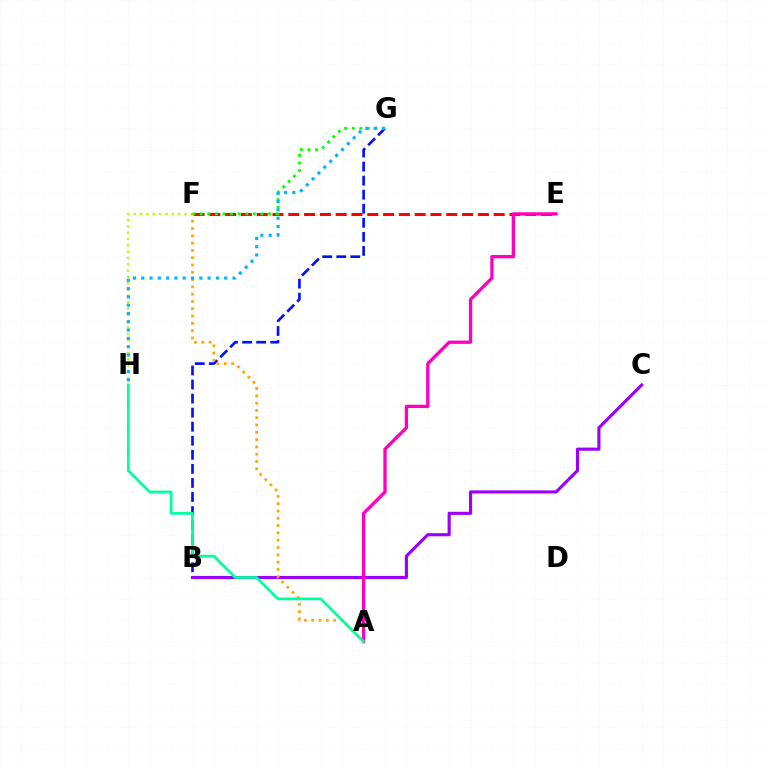{('B', 'G'): [{'color': '#0010ff', 'line_style': 'dashed', 'thickness': 1.91}], ('B', 'C'): [{'color': '#9b00ff', 'line_style': 'solid', 'thickness': 2.26}], ('F', 'H'): [{'color': '#b3ff00', 'line_style': 'dotted', 'thickness': 1.72}], ('E', 'F'): [{'color': '#ff0000', 'line_style': 'dashed', 'thickness': 2.15}], ('A', 'E'): [{'color': '#ff00bd', 'line_style': 'solid', 'thickness': 2.37}], ('F', 'G'): [{'color': '#08ff00', 'line_style': 'dotted', 'thickness': 2.06}], ('A', 'F'): [{'color': '#ffa500', 'line_style': 'dotted', 'thickness': 1.98}], ('G', 'H'): [{'color': '#00b5ff', 'line_style': 'dotted', 'thickness': 2.26}], ('A', 'H'): [{'color': '#00ff9d', 'line_style': 'solid', 'thickness': 1.97}]}